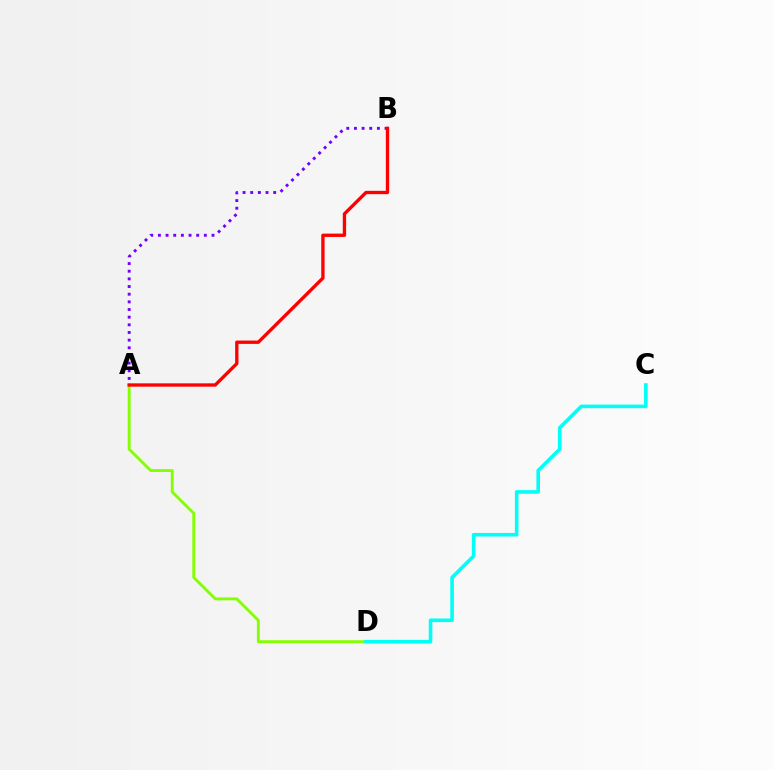{('A', 'D'): [{'color': '#84ff00', 'line_style': 'solid', 'thickness': 2.07}], ('A', 'B'): [{'color': '#7200ff', 'line_style': 'dotted', 'thickness': 2.08}, {'color': '#ff0000', 'line_style': 'solid', 'thickness': 2.4}], ('C', 'D'): [{'color': '#00fff6', 'line_style': 'solid', 'thickness': 2.59}]}